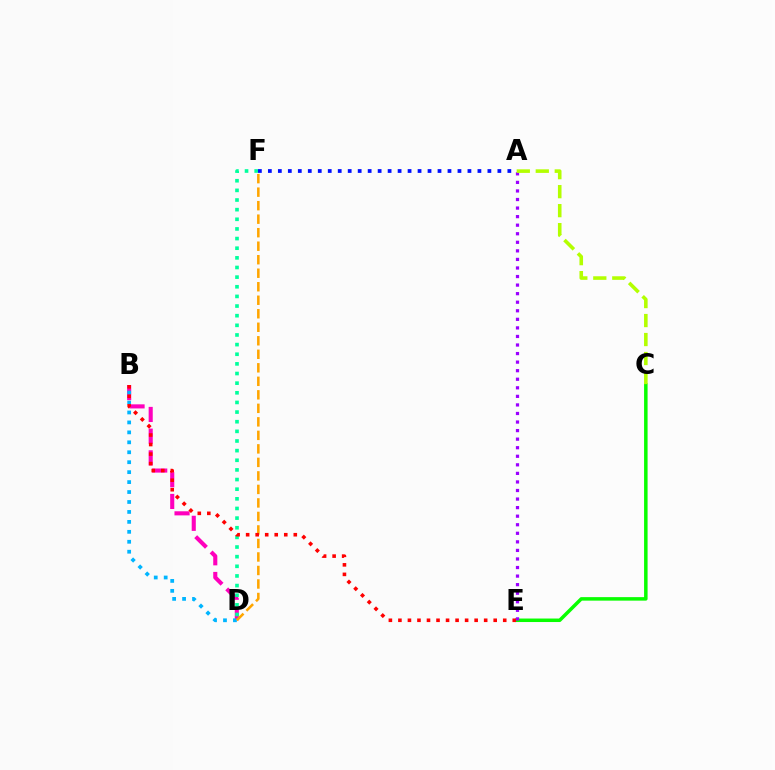{('B', 'D'): [{'color': '#ff00bd', 'line_style': 'dashed', 'thickness': 2.95}, {'color': '#00b5ff', 'line_style': 'dotted', 'thickness': 2.7}], ('C', 'E'): [{'color': '#08ff00', 'line_style': 'solid', 'thickness': 2.52}], ('A', 'F'): [{'color': '#0010ff', 'line_style': 'dotted', 'thickness': 2.71}], ('D', 'F'): [{'color': '#ffa500', 'line_style': 'dashed', 'thickness': 1.84}, {'color': '#00ff9d', 'line_style': 'dotted', 'thickness': 2.62}], ('B', 'E'): [{'color': '#ff0000', 'line_style': 'dotted', 'thickness': 2.59}], ('A', 'E'): [{'color': '#9b00ff', 'line_style': 'dotted', 'thickness': 2.33}], ('A', 'C'): [{'color': '#b3ff00', 'line_style': 'dashed', 'thickness': 2.58}]}